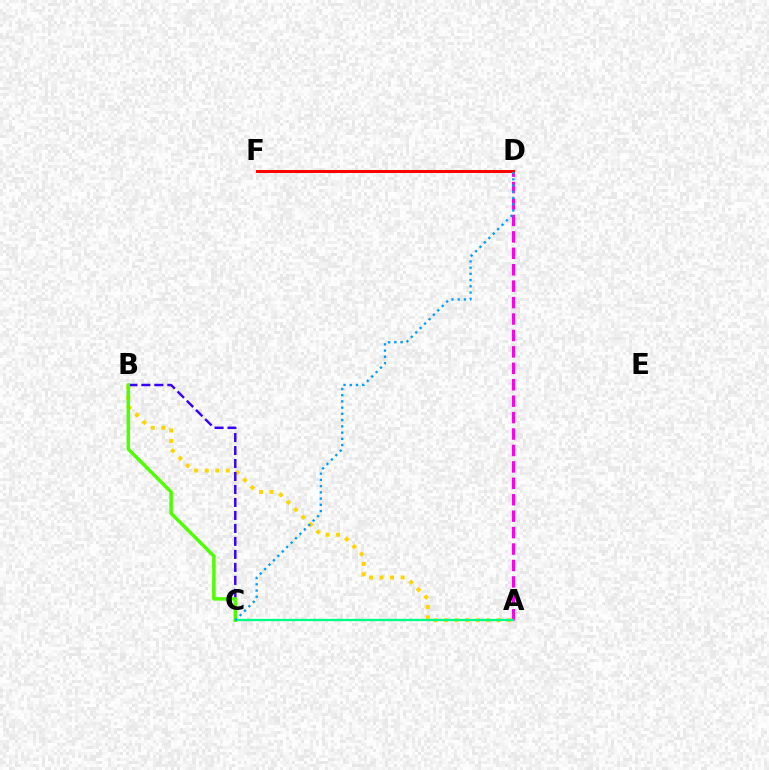{('A', 'B'): [{'color': '#ffd500', 'line_style': 'dotted', 'thickness': 2.86}], ('A', 'D'): [{'color': '#ff00ed', 'line_style': 'dashed', 'thickness': 2.23}], ('B', 'C'): [{'color': '#3700ff', 'line_style': 'dashed', 'thickness': 1.76}, {'color': '#4fff00', 'line_style': 'solid', 'thickness': 2.51}], ('A', 'C'): [{'color': '#00ff86', 'line_style': 'solid', 'thickness': 1.67}], ('D', 'F'): [{'color': '#ff0000', 'line_style': 'solid', 'thickness': 2.17}], ('C', 'D'): [{'color': '#009eff', 'line_style': 'dotted', 'thickness': 1.69}]}